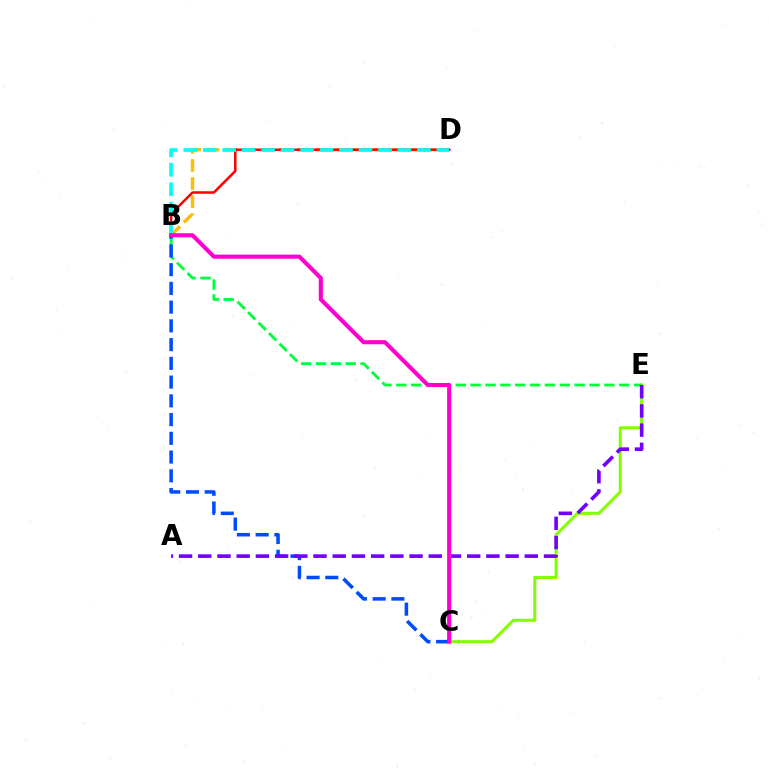{('B', 'D'): [{'color': '#ffbd00', 'line_style': 'dashed', 'thickness': 2.46}, {'color': '#ff0000', 'line_style': 'solid', 'thickness': 1.8}, {'color': '#00fff6', 'line_style': 'dashed', 'thickness': 2.65}], ('C', 'E'): [{'color': '#84ff00', 'line_style': 'solid', 'thickness': 2.22}], ('B', 'E'): [{'color': '#00ff39', 'line_style': 'dashed', 'thickness': 2.02}], ('B', 'C'): [{'color': '#004bff', 'line_style': 'dashed', 'thickness': 2.55}, {'color': '#ff00cf', 'line_style': 'solid', 'thickness': 2.95}], ('A', 'E'): [{'color': '#7200ff', 'line_style': 'dashed', 'thickness': 2.61}]}